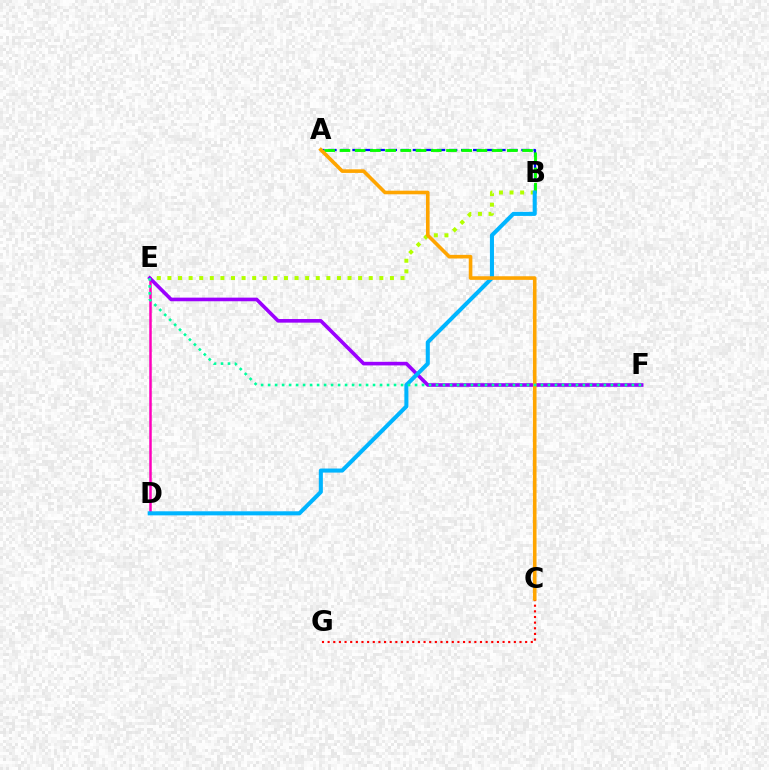{('A', 'B'): [{'color': '#0010ff', 'line_style': 'dashed', 'thickness': 1.64}, {'color': '#08ff00', 'line_style': 'dashed', 'thickness': 2.07}], ('C', 'G'): [{'color': '#ff0000', 'line_style': 'dotted', 'thickness': 1.53}], ('D', 'E'): [{'color': '#ff00bd', 'line_style': 'solid', 'thickness': 1.81}], ('B', 'E'): [{'color': '#b3ff00', 'line_style': 'dotted', 'thickness': 2.88}], ('E', 'F'): [{'color': '#9b00ff', 'line_style': 'solid', 'thickness': 2.6}, {'color': '#00ff9d', 'line_style': 'dotted', 'thickness': 1.9}], ('B', 'D'): [{'color': '#00b5ff', 'line_style': 'solid', 'thickness': 2.92}], ('A', 'C'): [{'color': '#ffa500', 'line_style': 'solid', 'thickness': 2.6}]}